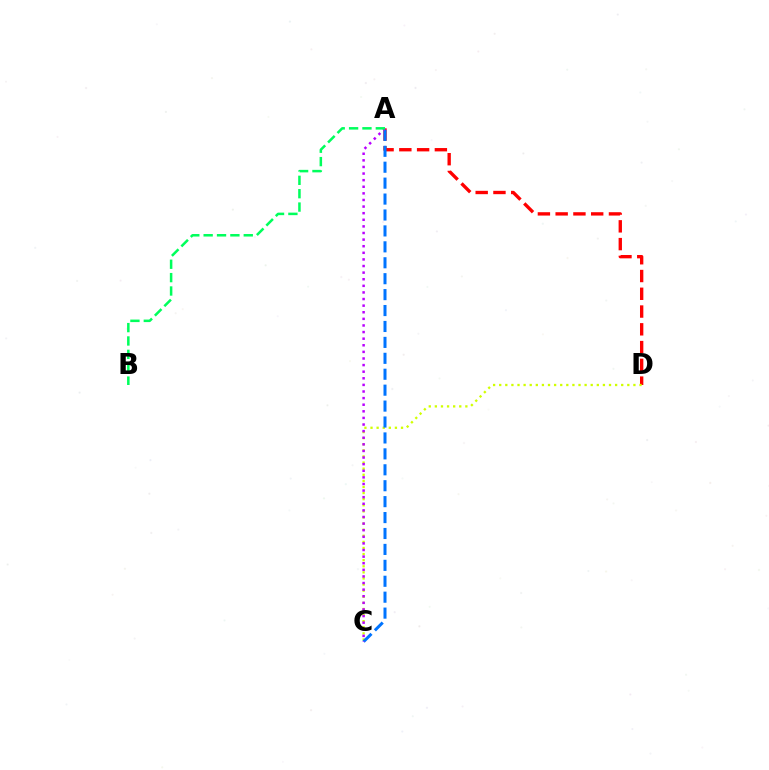{('A', 'D'): [{'color': '#ff0000', 'line_style': 'dashed', 'thickness': 2.41}], ('C', 'D'): [{'color': '#d1ff00', 'line_style': 'dotted', 'thickness': 1.66}], ('A', 'C'): [{'color': '#0074ff', 'line_style': 'dashed', 'thickness': 2.16}, {'color': '#b900ff', 'line_style': 'dotted', 'thickness': 1.79}], ('A', 'B'): [{'color': '#00ff5c', 'line_style': 'dashed', 'thickness': 1.82}]}